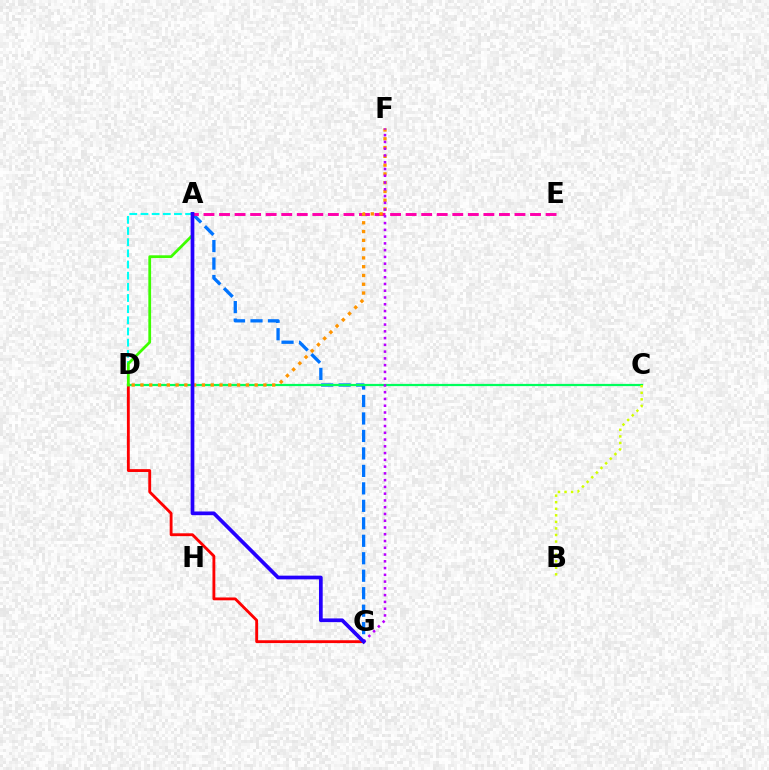{('D', 'G'): [{'color': '#ff0000', 'line_style': 'solid', 'thickness': 2.05}], ('A', 'G'): [{'color': '#0074ff', 'line_style': 'dashed', 'thickness': 2.37}, {'color': '#2500ff', 'line_style': 'solid', 'thickness': 2.67}], ('C', 'D'): [{'color': '#00ff5c', 'line_style': 'solid', 'thickness': 1.6}], ('B', 'C'): [{'color': '#d1ff00', 'line_style': 'dotted', 'thickness': 1.78}], ('A', 'E'): [{'color': '#ff00ac', 'line_style': 'dashed', 'thickness': 2.11}], ('D', 'F'): [{'color': '#ff9400', 'line_style': 'dotted', 'thickness': 2.39}], ('A', 'D'): [{'color': '#00fff6', 'line_style': 'dashed', 'thickness': 1.52}, {'color': '#3dff00', 'line_style': 'solid', 'thickness': 1.99}], ('F', 'G'): [{'color': '#b900ff', 'line_style': 'dotted', 'thickness': 1.84}]}